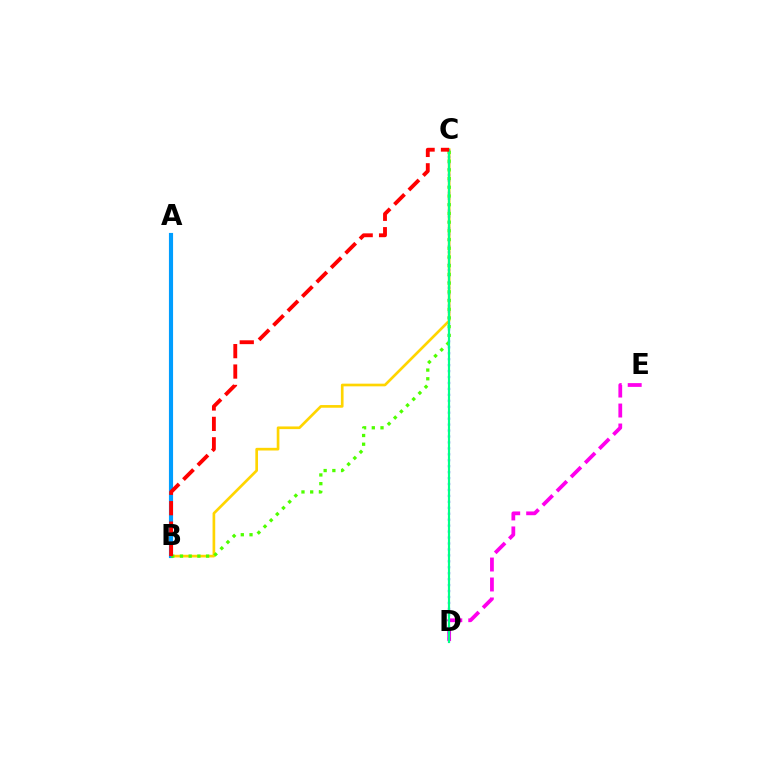{('B', 'C'): [{'color': '#ffd500', 'line_style': 'solid', 'thickness': 1.92}, {'color': '#4fff00', 'line_style': 'dotted', 'thickness': 2.37}, {'color': '#ff0000', 'line_style': 'dashed', 'thickness': 2.77}], ('A', 'B'): [{'color': '#009eff', 'line_style': 'solid', 'thickness': 2.98}], ('D', 'E'): [{'color': '#ff00ed', 'line_style': 'dashed', 'thickness': 2.71}], ('C', 'D'): [{'color': '#3700ff', 'line_style': 'dotted', 'thickness': 1.62}, {'color': '#00ff86', 'line_style': 'solid', 'thickness': 1.57}]}